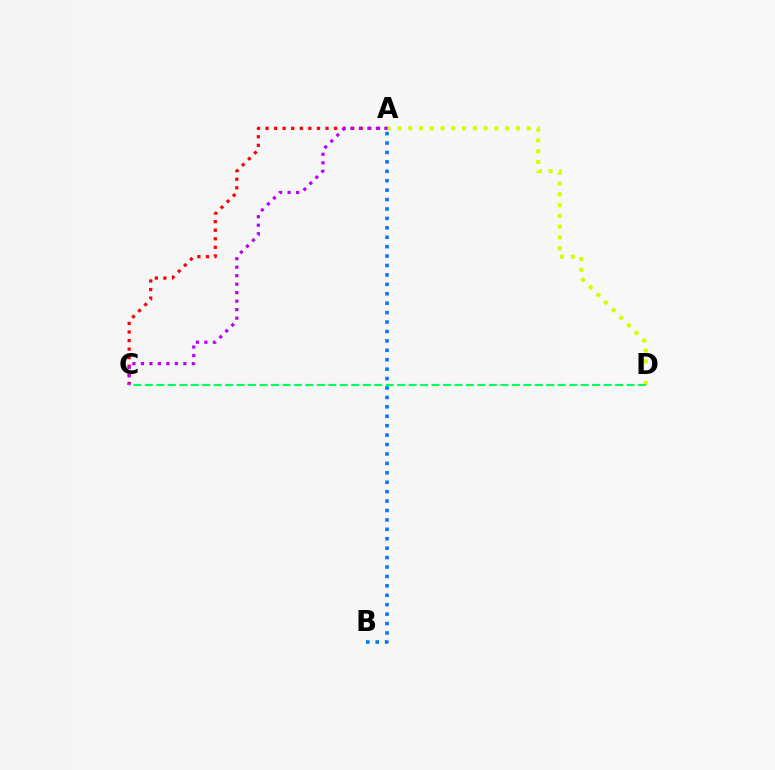{('A', 'C'): [{'color': '#ff0000', 'line_style': 'dotted', 'thickness': 2.33}, {'color': '#b900ff', 'line_style': 'dotted', 'thickness': 2.31}], ('A', 'D'): [{'color': '#d1ff00', 'line_style': 'dotted', 'thickness': 2.93}], ('A', 'B'): [{'color': '#0074ff', 'line_style': 'dotted', 'thickness': 2.56}], ('C', 'D'): [{'color': '#00ff5c', 'line_style': 'dashed', 'thickness': 1.56}]}